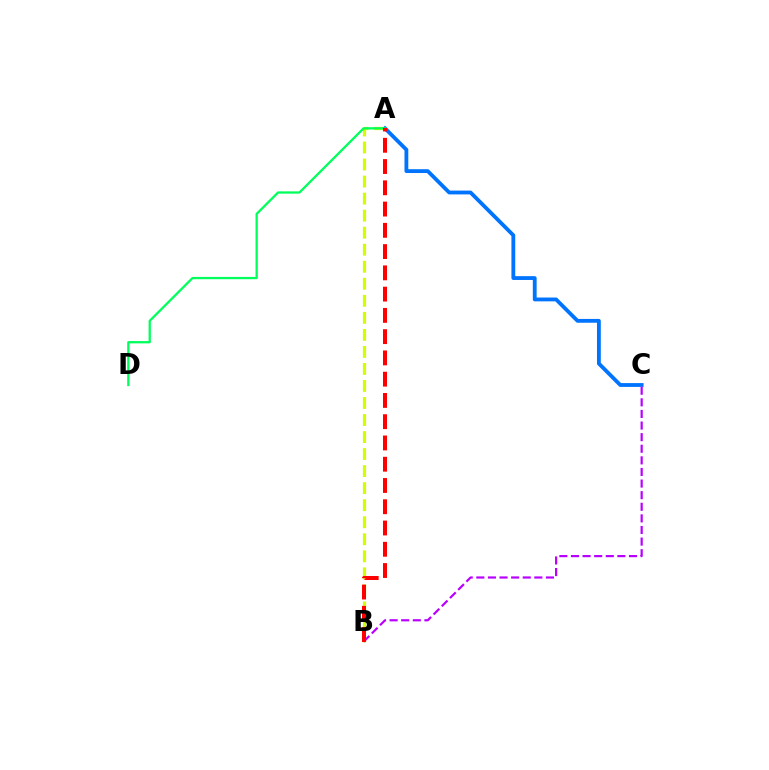{('A', 'B'): [{'color': '#d1ff00', 'line_style': 'dashed', 'thickness': 2.31}, {'color': '#ff0000', 'line_style': 'dashed', 'thickness': 2.89}], ('A', 'C'): [{'color': '#0074ff', 'line_style': 'solid', 'thickness': 2.75}], ('A', 'D'): [{'color': '#00ff5c', 'line_style': 'solid', 'thickness': 1.64}], ('B', 'C'): [{'color': '#b900ff', 'line_style': 'dashed', 'thickness': 1.58}]}